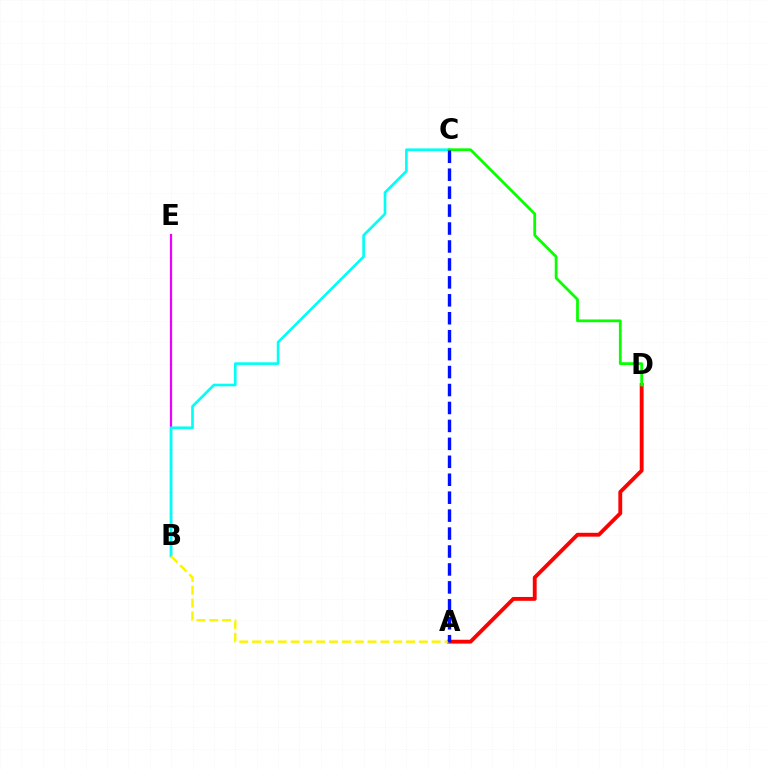{('A', 'D'): [{'color': '#ff0000', 'line_style': 'solid', 'thickness': 2.78}], ('B', 'E'): [{'color': '#ee00ff', 'line_style': 'solid', 'thickness': 1.61}], ('B', 'C'): [{'color': '#00fff6', 'line_style': 'solid', 'thickness': 1.9}], ('A', 'B'): [{'color': '#fcf500', 'line_style': 'dashed', 'thickness': 1.74}], ('C', 'D'): [{'color': '#08ff00', 'line_style': 'solid', 'thickness': 1.99}], ('A', 'C'): [{'color': '#0010ff', 'line_style': 'dashed', 'thickness': 2.44}]}